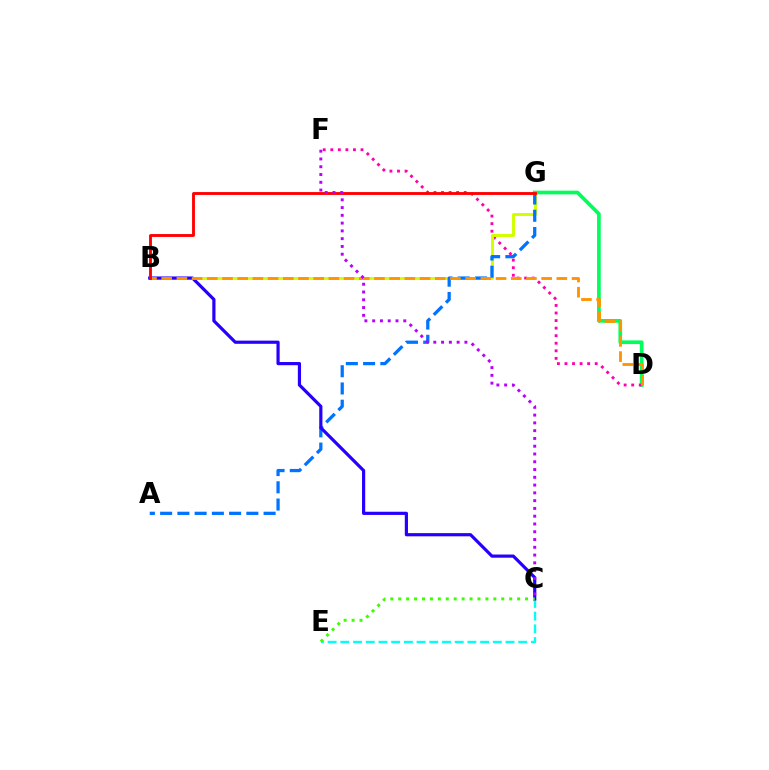{('D', 'G'): [{'color': '#00ff5c', 'line_style': 'solid', 'thickness': 2.66}], ('D', 'F'): [{'color': '#ff00ac', 'line_style': 'dotted', 'thickness': 2.05}], ('B', 'G'): [{'color': '#d1ff00', 'line_style': 'solid', 'thickness': 2.14}, {'color': '#ff0000', 'line_style': 'solid', 'thickness': 2.06}], ('C', 'E'): [{'color': '#00fff6', 'line_style': 'dashed', 'thickness': 1.73}, {'color': '#3dff00', 'line_style': 'dotted', 'thickness': 2.15}], ('A', 'G'): [{'color': '#0074ff', 'line_style': 'dashed', 'thickness': 2.34}], ('B', 'C'): [{'color': '#2500ff', 'line_style': 'solid', 'thickness': 2.29}], ('B', 'D'): [{'color': '#ff9400', 'line_style': 'dashed', 'thickness': 2.06}], ('C', 'F'): [{'color': '#b900ff', 'line_style': 'dotted', 'thickness': 2.11}]}